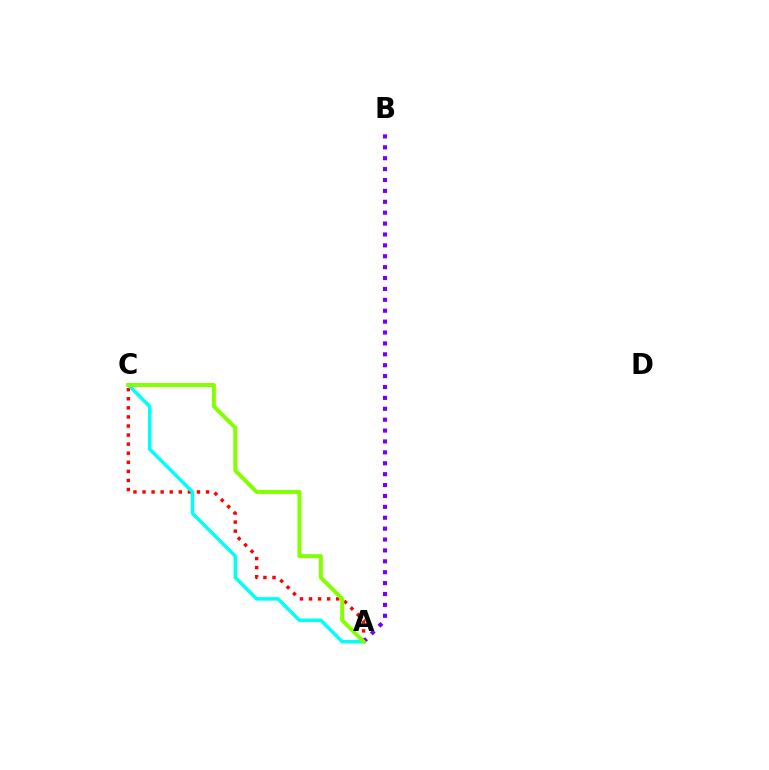{('A', 'C'): [{'color': '#ff0000', 'line_style': 'dotted', 'thickness': 2.46}, {'color': '#00fff6', 'line_style': 'solid', 'thickness': 2.5}, {'color': '#84ff00', 'line_style': 'solid', 'thickness': 2.87}], ('A', 'B'): [{'color': '#7200ff', 'line_style': 'dotted', 'thickness': 2.96}]}